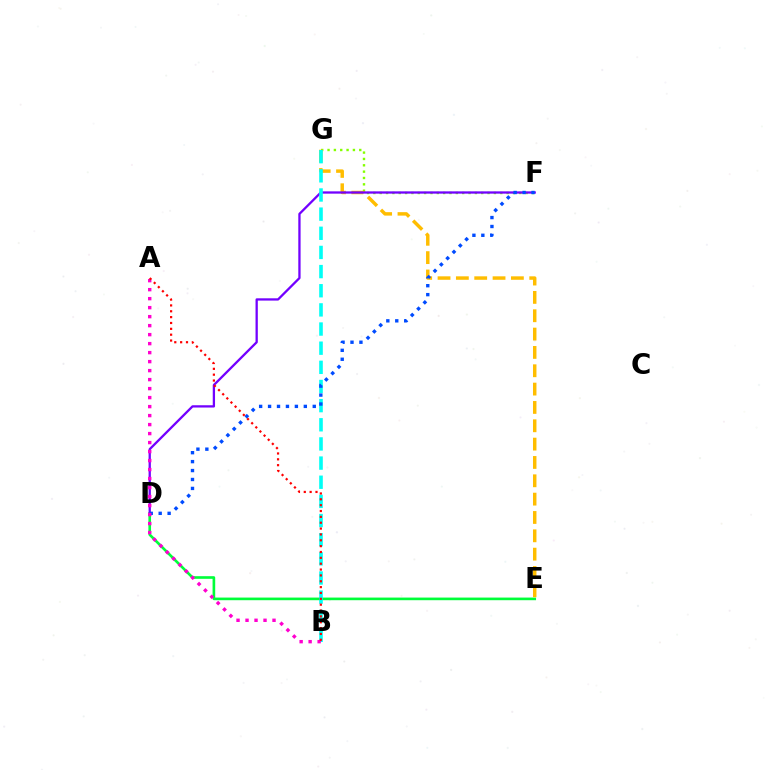{('D', 'E'): [{'color': '#00ff39', 'line_style': 'solid', 'thickness': 1.9}], ('F', 'G'): [{'color': '#84ff00', 'line_style': 'dotted', 'thickness': 1.72}], ('E', 'G'): [{'color': '#ffbd00', 'line_style': 'dashed', 'thickness': 2.49}], ('D', 'F'): [{'color': '#7200ff', 'line_style': 'solid', 'thickness': 1.65}, {'color': '#004bff', 'line_style': 'dotted', 'thickness': 2.43}], ('B', 'G'): [{'color': '#00fff6', 'line_style': 'dashed', 'thickness': 2.6}], ('A', 'B'): [{'color': '#ff00cf', 'line_style': 'dotted', 'thickness': 2.44}, {'color': '#ff0000', 'line_style': 'dotted', 'thickness': 1.59}]}